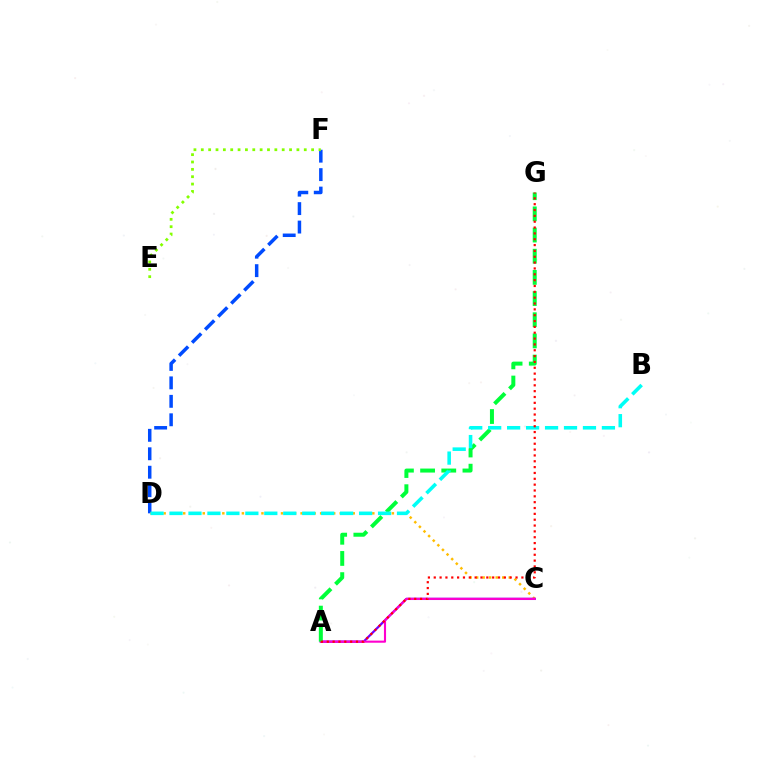{('D', 'F'): [{'color': '#004bff', 'line_style': 'dashed', 'thickness': 2.51}], ('C', 'D'): [{'color': '#ffbd00', 'line_style': 'dotted', 'thickness': 1.77}], ('E', 'F'): [{'color': '#84ff00', 'line_style': 'dotted', 'thickness': 2.0}], ('A', 'C'): [{'color': '#7200ff', 'line_style': 'solid', 'thickness': 1.63}, {'color': '#ff00cf', 'line_style': 'solid', 'thickness': 1.53}], ('A', 'G'): [{'color': '#00ff39', 'line_style': 'dashed', 'thickness': 2.88}, {'color': '#ff0000', 'line_style': 'dotted', 'thickness': 1.59}], ('B', 'D'): [{'color': '#00fff6', 'line_style': 'dashed', 'thickness': 2.58}]}